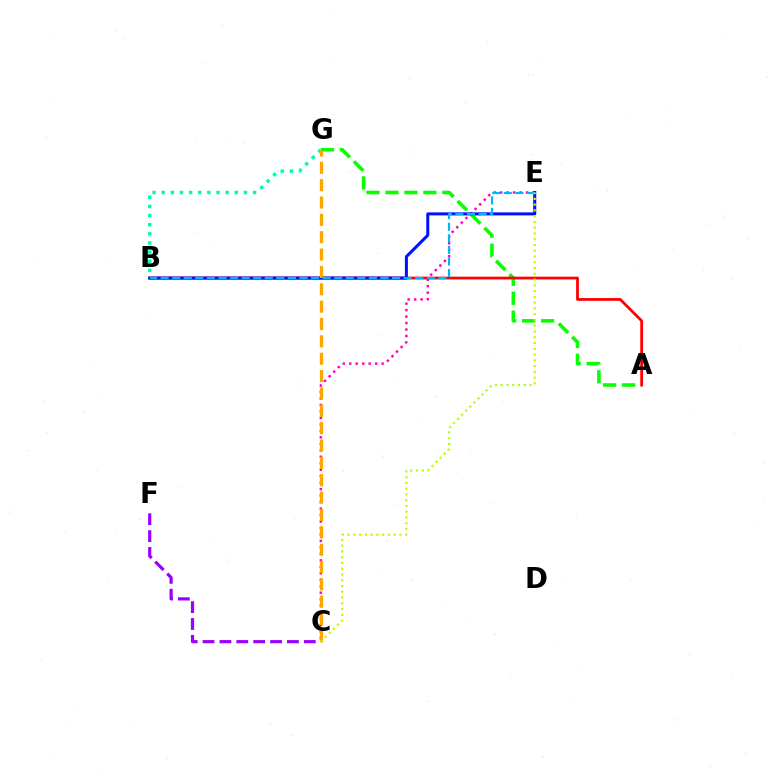{('A', 'G'): [{'color': '#08ff00', 'line_style': 'dashed', 'thickness': 2.57}], ('C', 'E'): [{'color': '#ff00bd', 'line_style': 'dotted', 'thickness': 1.76}, {'color': '#b3ff00', 'line_style': 'dotted', 'thickness': 1.57}], ('B', 'G'): [{'color': '#00ff9d', 'line_style': 'dotted', 'thickness': 2.48}], ('A', 'B'): [{'color': '#ff0000', 'line_style': 'solid', 'thickness': 2.0}], ('B', 'E'): [{'color': '#0010ff', 'line_style': 'solid', 'thickness': 2.18}, {'color': '#00b5ff', 'line_style': 'dashed', 'thickness': 1.57}], ('C', 'F'): [{'color': '#9b00ff', 'line_style': 'dashed', 'thickness': 2.29}], ('C', 'G'): [{'color': '#ffa500', 'line_style': 'dashed', 'thickness': 2.36}]}